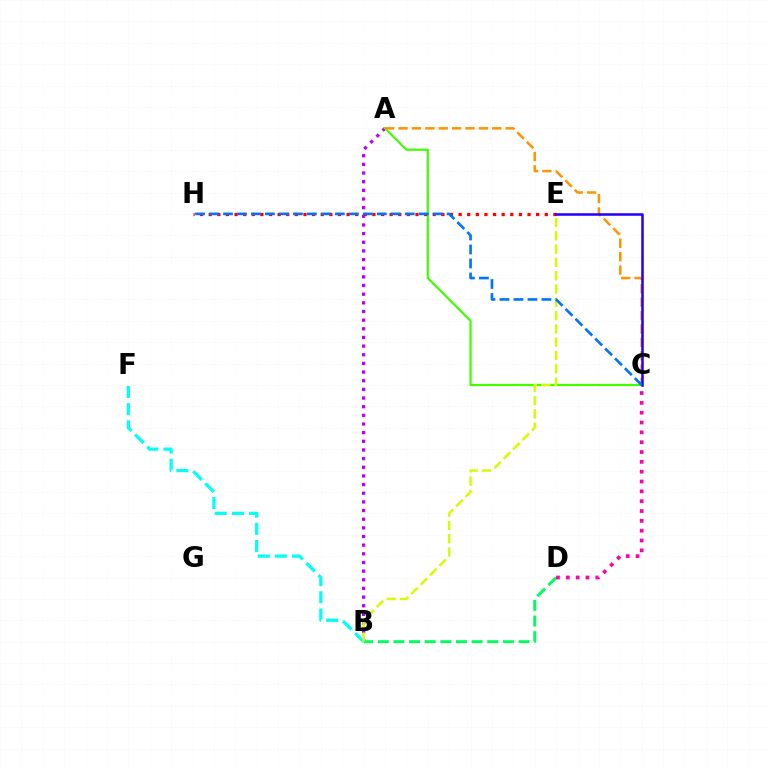{('A', 'B'): [{'color': '#b900ff', 'line_style': 'dotted', 'thickness': 2.35}], ('A', 'C'): [{'color': '#3dff00', 'line_style': 'solid', 'thickness': 1.56}, {'color': '#ff9400', 'line_style': 'dashed', 'thickness': 1.82}], ('B', 'D'): [{'color': '#00ff5c', 'line_style': 'dashed', 'thickness': 2.13}], ('E', 'H'): [{'color': '#ff0000', 'line_style': 'dotted', 'thickness': 2.34}], ('C', 'D'): [{'color': '#ff00ac', 'line_style': 'dotted', 'thickness': 2.67}], ('C', 'E'): [{'color': '#2500ff', 'line_style': 'solid', 'thickness': 1.82}], ('B', 'F'): [{'color': '#00fff6', 'line_style': 'dashed', 'thickness': 2.33}], ('B', 'E'): [{'color': '#d1ff00', 'line_style': 'dashed', 'thickness': 1.81}], ('C', 'H'): [{'color': '#0074ff', 'line_style': 'dashed', 'thickness': 1.9}]}